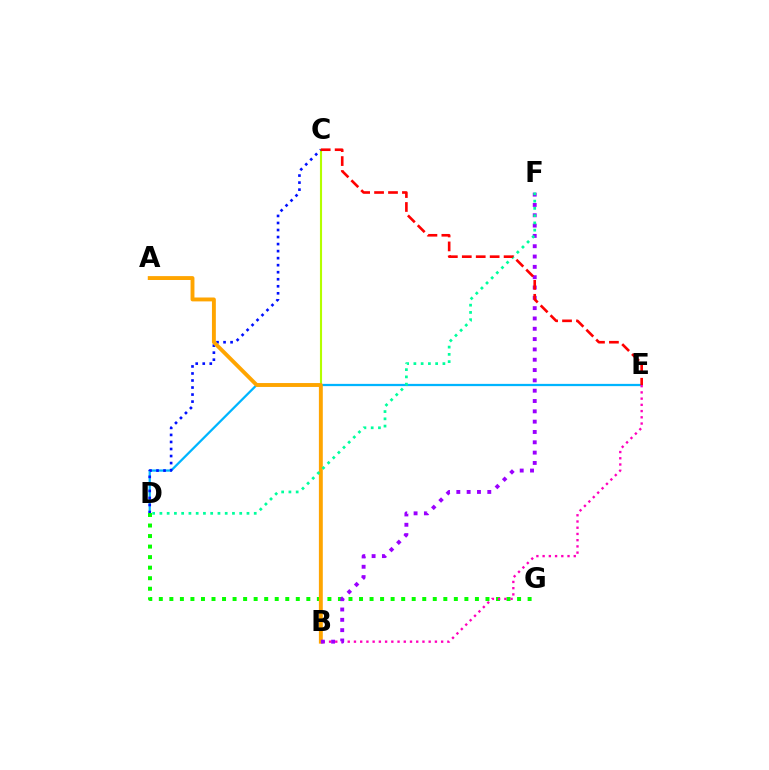{('B', 'C'): [{'color': '#b3ff00', 'line_style': 'solid', 'thickness': 1.53}], ('D', 'E'): [{'color': '#00b5ff', 'line_style': 'solid', 'thickness': 1.62}], ('C', 'D'): [{'color': '#0010ff', 'line_style': 'dotted', 'thickness': 1.91}], ('D', 'G'): [{'color': '#08ff00', 'line_style': 'dotted', 'thickness': 2.86}], ('B', 'E'): [{'color': '#ff00bd', 'line_style': 'dotted', 'thickness': 1.69}], ('A', 'B'): [{'color': '#ffa500', 'line_style': 'solid', 'thickness': 2.8}], ('B', 'F'): [{'color': '#9b00ff', 'line_style': 'dotted', 'thickness': 2.8}], ('D', 'F'): [{'color': '#00ff9d', 'line_style': 'dotted', 'thickness': 1.97}], ('C', 'E'): [{'color': '#ff0000', 'line_style': 'dashed', 'thickness': 1.89}]}